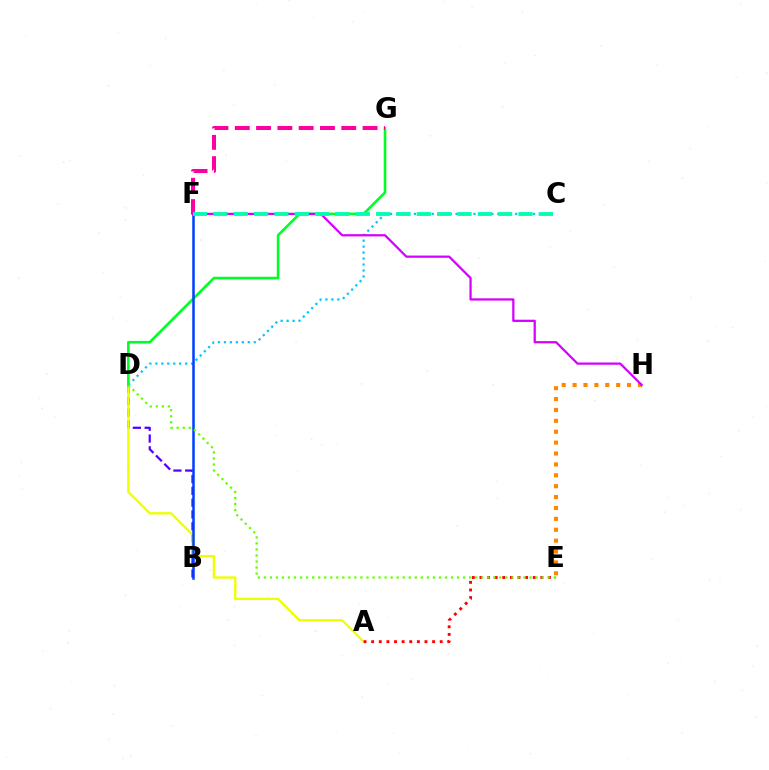{('B', 'D'): [{'color': '#4f00ff', 'line_style': 'dashed', 'thickness': 1.6}], ('A', 'D'): [{'color': '#eeff00', 'line_style': 'solid', 'thickness': 1.68}], ('C', 'D'): [{'color': '#00c7ff', 'line_style': 'dotted', 'thickness': 1.62}], ('A', 'E'): [{'color': '#ff0000', 'line_style': 'dotted', 'thickness': 2.07}], ('D', 'G'): [{'color': '#00ff27', 'line_style': 'solid', 'thickness': 1.87}], ('B', 'F'): [{'color': '#003fff', 'line_style': 'solid', 'thickness': 1.8}], ('E', 'H'): [{'color': '#ff8800', 'line_style': 'dotted', 'thickness': 2.96}], ('F', 'G'): [{'color': '#ff00a0', 'line_style': 'dashed', 'thickness': 2.89}], ('F', 'H'): [{'color': '#d600ff', 'line_style': 'solid', 'thickness': 1.62}], ('C', 'F'): [{'color': '#00ffaf', 'line_style': 'dashed', 'thickness': 2.76}], ('D', 'E'): [{'color': '#66ff00', 'line_style': 'dotted', 'thickness': 1.64}]}